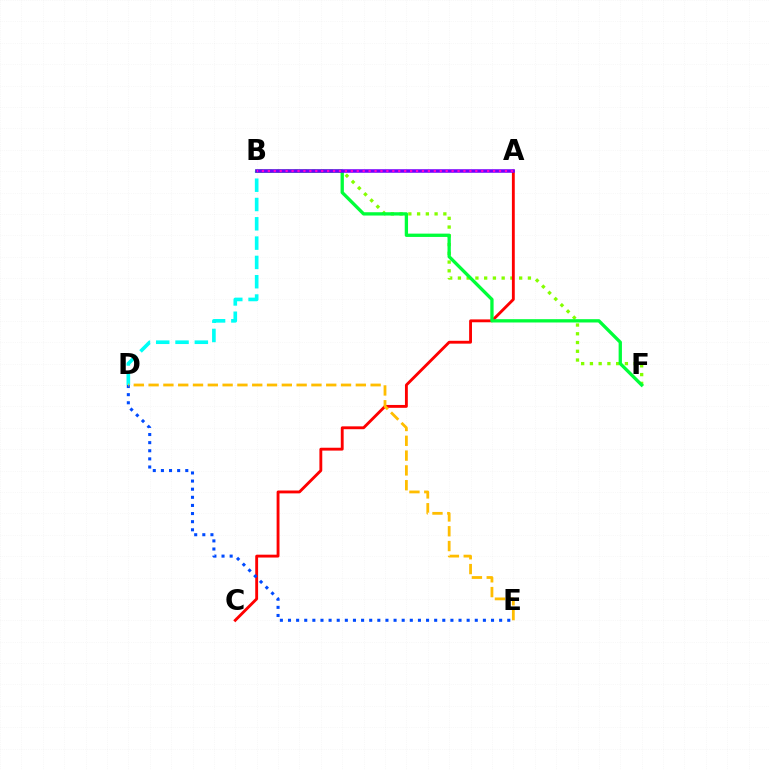{('B', 'F'): [{'color': '#84ff00', 'line_style': 'dotted', 'thickness': 2.38}, {'color': '#00ff39', 'line_style': 'solid', 'thickness': 2.38}], ('B', 'D'): [{'color': '#00fff6', 'line_style': 'dashed', 'thickness': 2.62}], ('A', 'C'): [{'color': '#ff0000', 'line_style': 'solid', 'thickness': 2.06}], ('D', 'E'): [{'color': '#004bff', 'line_style': 'dotted', 'thickness': 2.21}, {'color': '#ffbd00', 'line_style': 'dashed', 'thickness': 2.01}], ('A', 'B'): [{'color': '#7200ff', 'line_style': 'solid', 'thickness': 2.54}, {'color': '#ff00cf', 'line_style': 'dotted', 'thickness': 1.61}]}